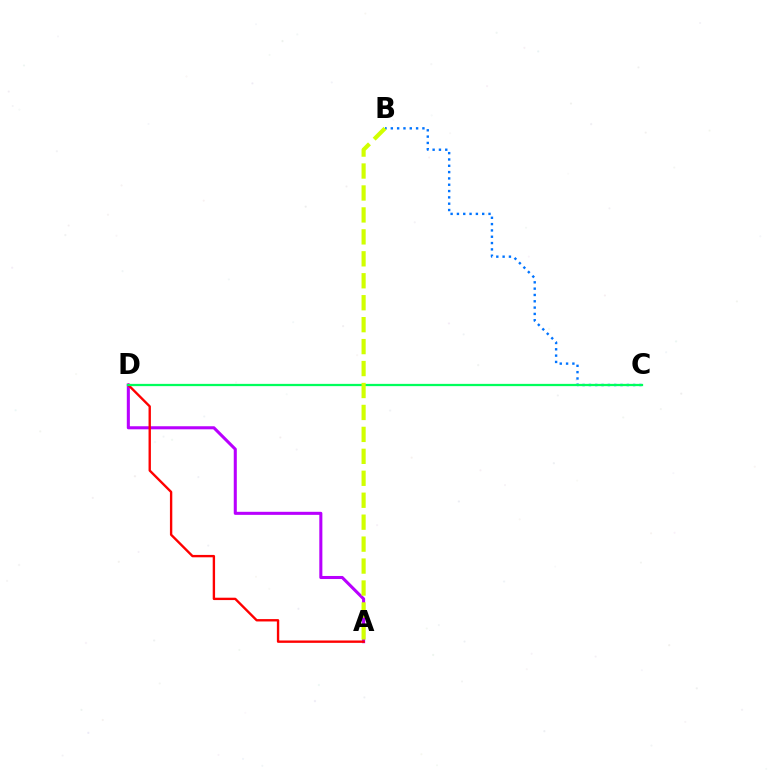{('B', 'C'): [{'color': '#0074ff', 'line_style': 'dotted', 'thickness': 1.72}], ('A', 'D'): [{'color': '#b900ff', 'line_style': 'solid', 'thickness': 2.2}, {'color': '#ff0000', 'line_style': 'solid', 'thickness': 1.71}], ('C', 'D'): [{'color': '#00ff5c', 'line_style': 'solid', 'thickness': 1.63}], ('A', 'B'): [{'color': '#d1ff00', 'line_style': 'dashed', 'thickness': 2.98}]}